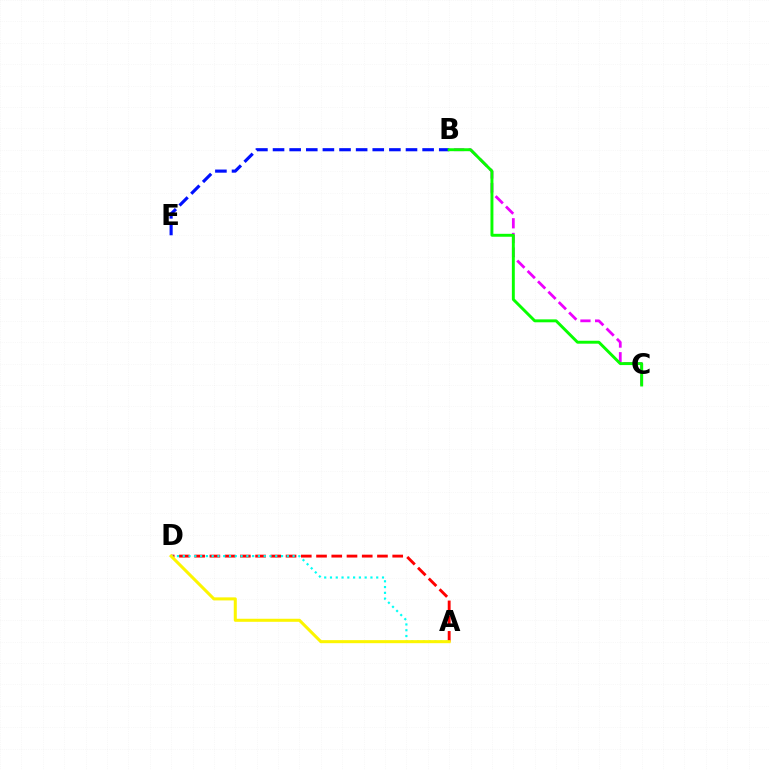{('B', 'C'): [{'color': '#ee00ff', 'line_style': 'dashed', 'thickness': 1.99}, {'color': '#08ff00', 'line_style': 'solid', 'thickness': 2.11}], ('B', 'E'): [{'color': '#0010ff', 'line_style': 'dashed', 'thickness': 2.26}], ('A', 'D'): [{'color': '#ff0000', 'line_style': 'dashed', 'thickness': 2.07}, {'color': '#00fff6', 'line_style': 'dotted', 'thickness': 1.57}, {'color': '#fcf500', 'line_style': 'solid', 'thickness': 2.19}]}